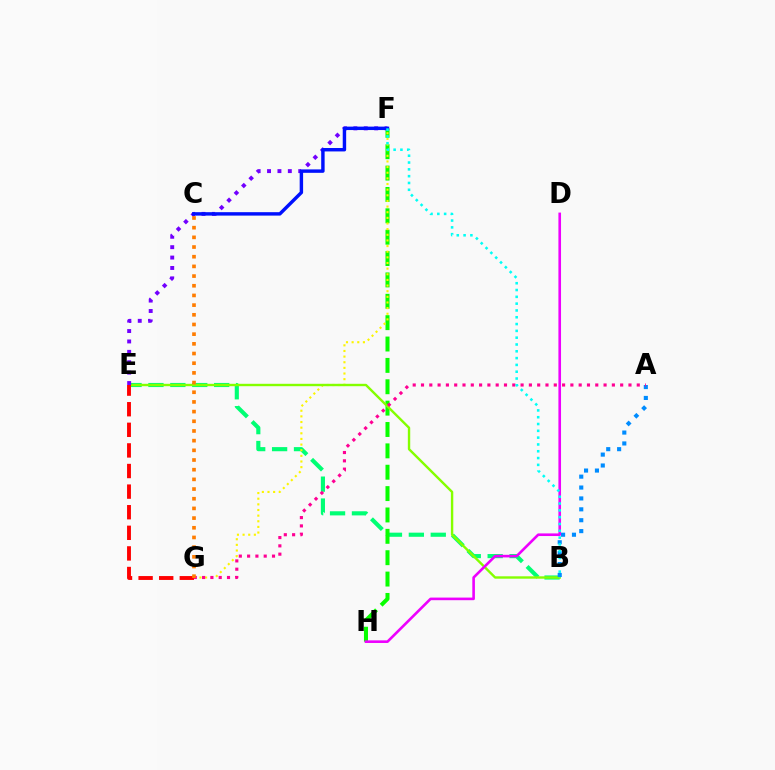{('B', 'E'): [{'color': '#00ff74', 'line_style': 'dashed', 'thickness': 2.98}, {'color': '#84ff00', 'line_style': 'solid', 'thickness': 1.72}], ('F', 'H'): [{'color': '#08ff00', 'line_style': 'dashed', 'thickness': 2.9}], ('F', 'G'): [{'color': '#fcf500', 'line_style': 'dotted', 'thickness': 1.53}], ('E', 'F'): [{'color': '#7200ff', 'line_style': 'dotted', 'thickness': 2.82}], ('E', 'G'): [{'color': '#ff0000', 'line_style': 'dashed', 'thickness': 2.8}], ('D', 'H'): [{'color': '#ee00ff', 'line_style': 'solid', 'thickness': 1.88}], ('A', 'B'): [{'color': '#008cff', 'line_style': 'dotted', 'thickness': 2.96}], ('A', 'G'): [{'color': '#ff0094', 'line_style': 'dotted', 'thickness': 2.25}], ('C', 'G'): [{'color': '#ff7c00', 'line_style': 'dotted', 'thickness': 2.63}], ('C', 'F'): [{'color': '#0010ff', 'line_style': 'solid', 'thickness': 2.47}], ('B', 'F'): [{'color': '#00fff6', 'line_style': 'dotted', 'thickness': 1.85}]}